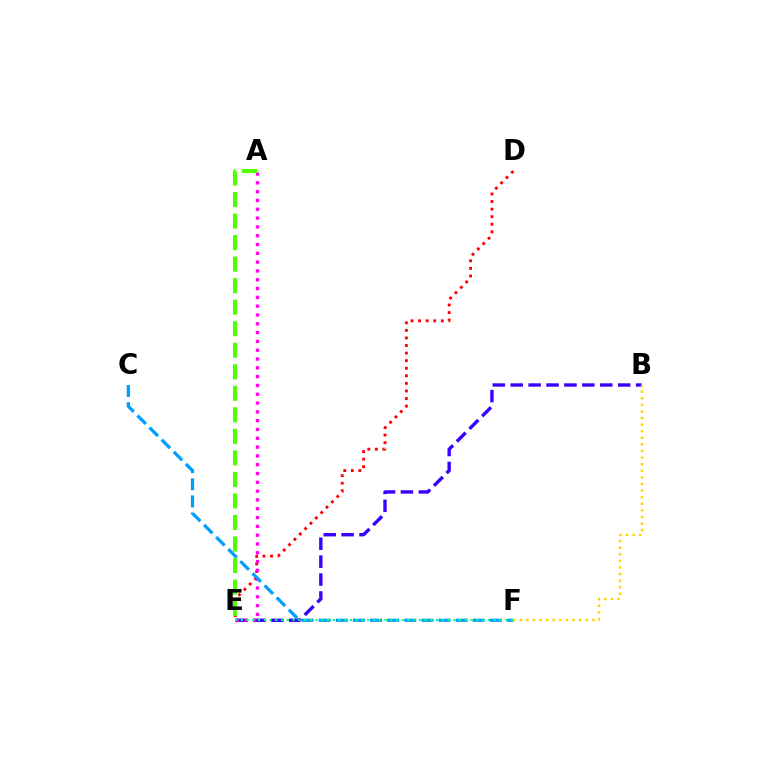{('B', 'E'): [{'color': '#3700ff', 'line_style': 'dashed', 'thickness': 2.43}], ('D', 'E'): [{'color': '#ff0000', 'line_style': 'dotted', 'thickness': 2.06}], ('A', 'E'): [{'color': '#ff00ed', 'line_style': 'dotted', 'thickness': 2.39}, {'color': '#4fff00', 'line_style': 'dashed', 'thickness': 2.92}], ('C', 'F'): [{'color': '#009eff', 'line_style': 'dashed', 'thickness': 2.33}], ('B', 'F'): [{'color': '#ffd500', 'line_style': 'dotted', 'thickness': 1.79}], ('E', 'F'): [{'color': '#00ff86', 'line_style': 'dotted', 'thickness': 1.56}]}